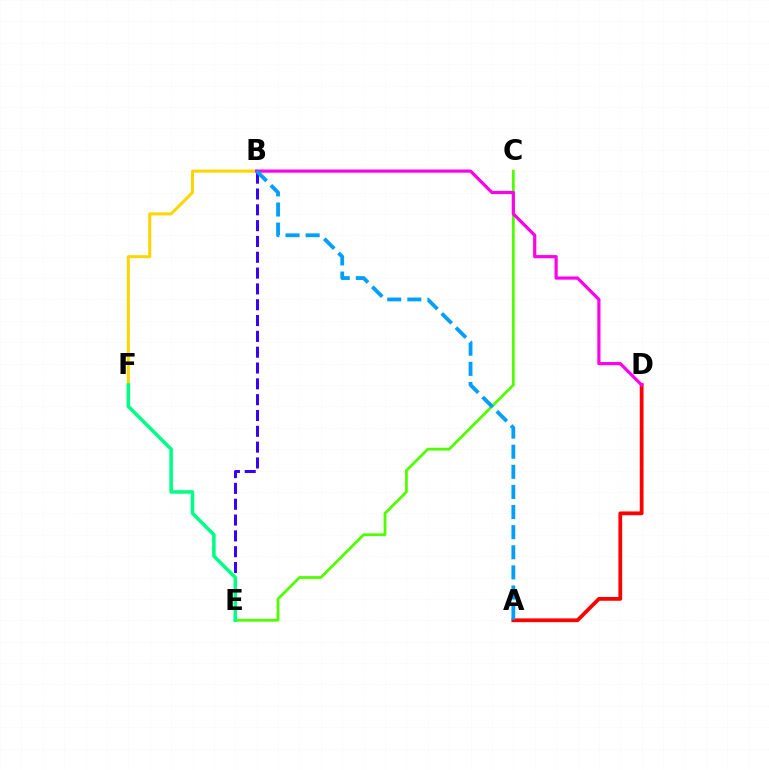{('A', 'D'): [{'color': '#ff0000', 'line_style': 'solid', 'thickness': 2.72}], ('B', 'F'): [{'color': '#ffd500', 'line_style': 'solid', 'thickness': 2.18}], ('B', 'E'): [{'color': '#3700ff', 'line_style': 'dashed', 'thickness': 2.15}], ('C', 'E'): [{'color': '#4fff00', 'line_style': 'solid', 'thickness': 2.0}], ('B', 'D'): [{'color': '#ff00ed', 'line_style': 'solid', 'thickness': 2.3}], ('A', 'B'): [{'color': '#009eff', 'line_style': 'dashed', 'thickness': 2.73}], ('E', 'F'): [{'color': '#00ff86', 'line_style': 'solid', 'thickness': 2.56}]}